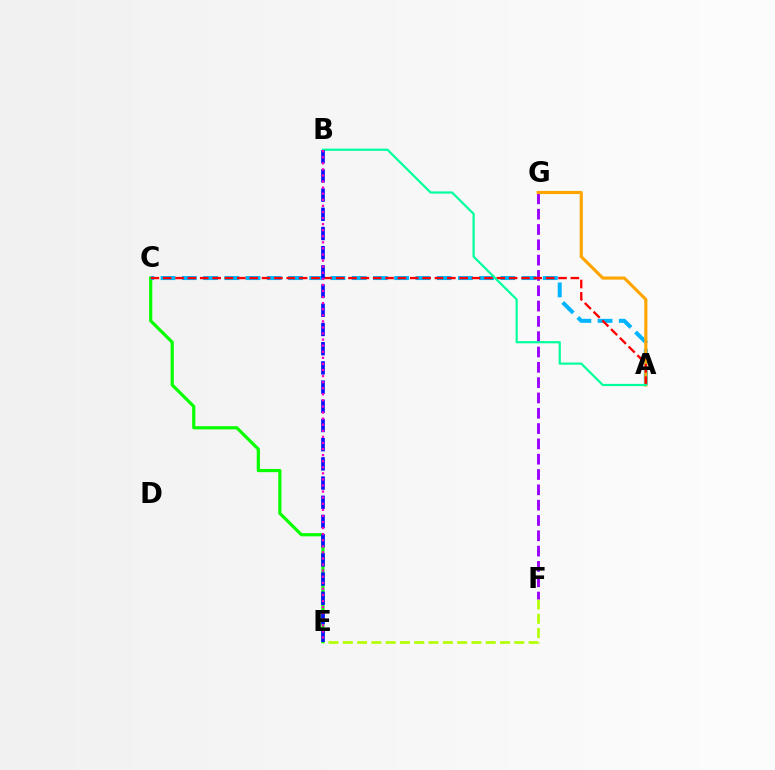{('E', 'F'): [{'color': '#b3ff00', 'line_style': 'dashed', 'thickness': 1.94}], ('C', 'E'): [{'color': '#08ff00', 'line_style': 'solid', 'thickness': 2.3}], ('F', 'G'): [{'color': '#9b00ff', 'line_style': 'dashed', 'thickness': 2.08}], ('A', 'C'): [{'color': '#00b5ff', 'line_style': 'dashed', 'thickness': 2.89}, {'color': '#ff0000', 'line_style': 'dashed', 'thickness': 1.68}], ('A', 'G'): [{'color': '#ffa500', 'line_style': 'solid', 'thickness': 2.26}], ('A', 'B'): [{'color': '#00ff9d', 'line_style': 'solid', 'thickness': 1.58}], ('B', 'E'): [{'color': '#0010ff', 'line_style': 'dashed', 'thickness': 2.61}, {'color': '#ff00bd', 'line_style': 'dotted', 'thickness': 1.65}]}